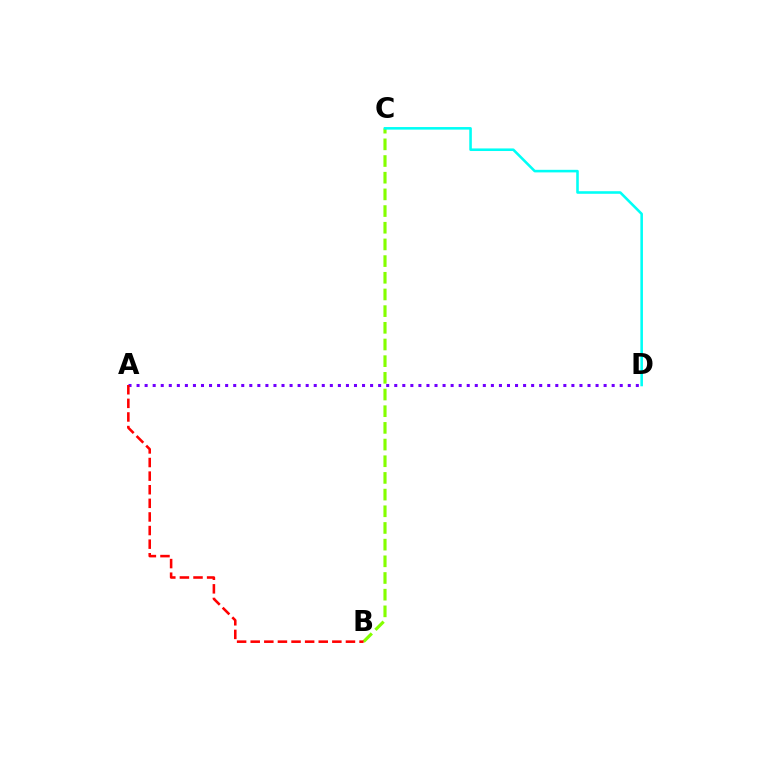{('B', 'C'): [{'color': '#84ff00', 'line_style': 'dashed', 'thickness': 2.27}], ('C', 'D'): [{'color': '#00fff6', 'line_style': 'solid', 'thickness': 1.86}], ('A', 'D'): [{'color': '#7200ff', 'line_style': 'dotted', 'thickness': 2.19}], ('A', 'B'): [{'color': '#ff0000', 'line_style': 'dashed', 'thickness': 1.85}]}